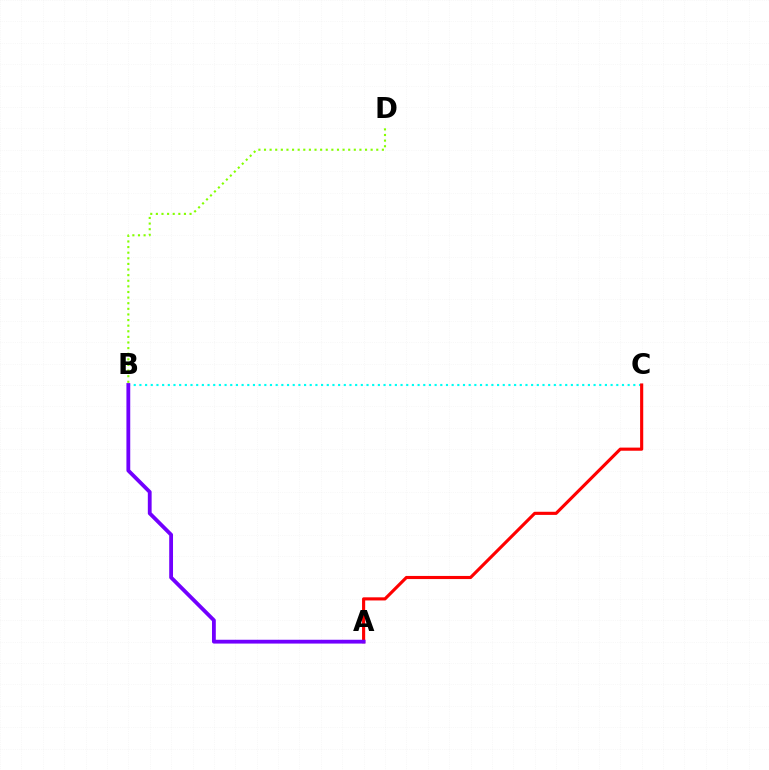{('B', 'C'): [{'color': '#00fff6', 'line_style': 'dotted', 'thickness': 1.54}], ('B', 'D'): [{'color': '#84ff00', 'line_style': 'dotted', 'thickness': 1.52}], ('A', 'C'): [{'color': '#ff0000', 'line_style': 'solid', 'thickness': 2.25}], ('A', 'B'): [{'color': '#7200ff', 'line_style': 'solid', 'thickness': 2.74}]}